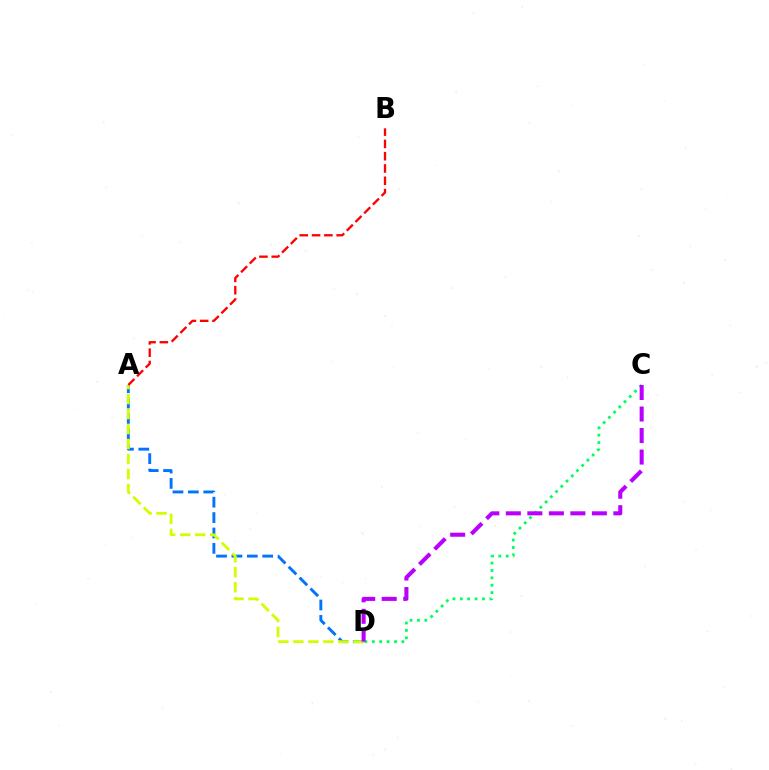{('C', 'D'): [{'color': '#00ff5c', 'line_style': 'dotted', 'thickness': 2.01}, {'color': '#b900ff', 'line_style': 'dashed', 'thickness': 2.92}], ('A', 'D'): [{'color': '#0074ff', 'line_style': 'dashed', 'thickness': 2.09}, {'color': '#d1ff00', 'line_style': 'dashed', 'thickness': 2.04}], ('A', 'B'): [{'color': '#ff0000', 'line_style': 'dashed', 'thickness': 1.67}]}